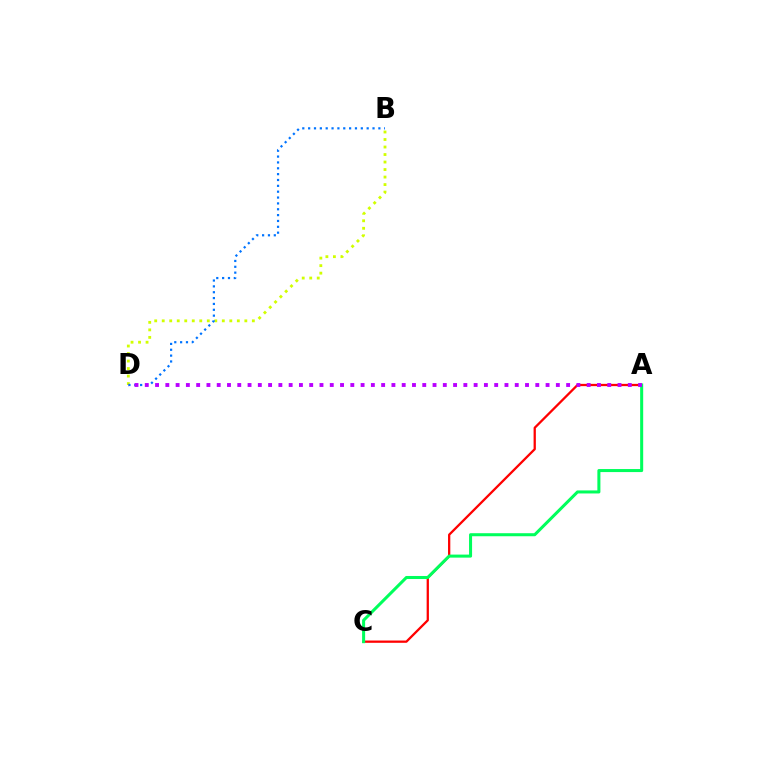{('A', 'C'): [{'color': '#ff0000', 'line_style': 'solid', 'thickness': 1.64}, {'color': '#00ff5c', 'line_style': 'solid', 'thickness': 2.19}], ('B', 'D'): [{'color': '#d1ff00', 'line_style': 'dotted', 'thickness': 2.04}, {'color': '#0074ff', 'line_style': 'dotted', 'thickness': 1.59}], ('A', 'D'): [{'color': '#b900ff', 'line_style': 'dotted', 'thickness': 2.79}]}